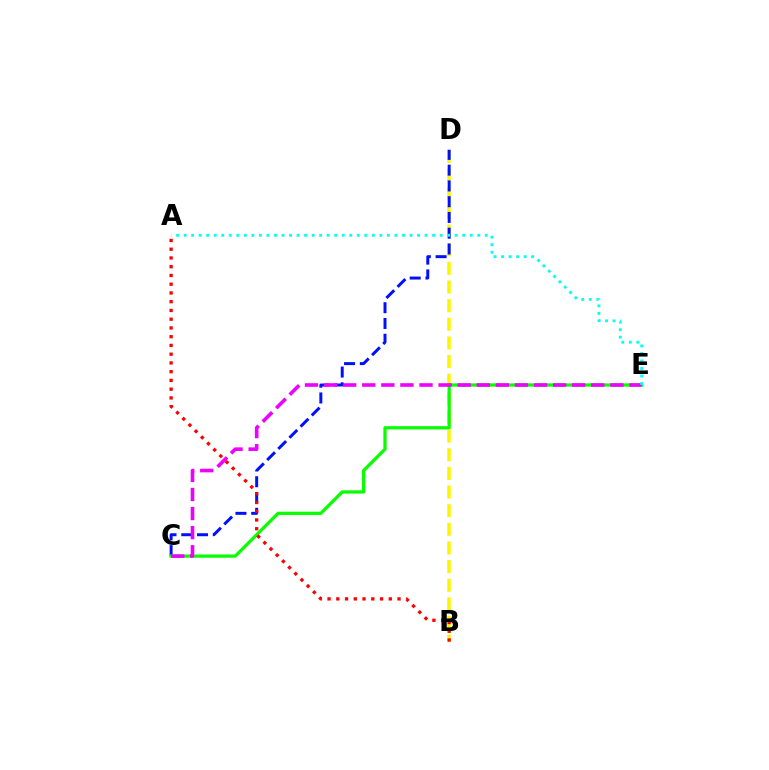{('B', 'D'): [{'color': '#fcf500', 'line_style': 'dashed', 'thickness': 2.53}], ('C', 'D'): [{'color': '#0010ff', 'line_style': 'dashed', 'thickness': 2.14}], ('C', 'E'): [{'color': '#08ff00', 'line_style': 'solid', 'thickness': 2.34}, {'color': '#ee00ff', 'line_style': 'dashed', 'thickness': 2.59}], ('A', 'E'): [{'color': '#00fff6', 'line_style': 'dotted', 'thickness': 2.05}], ('A', 'B'): [{'color': '#ff0000', 'line_style': 'dotted', 'thickness': 2.38}]}